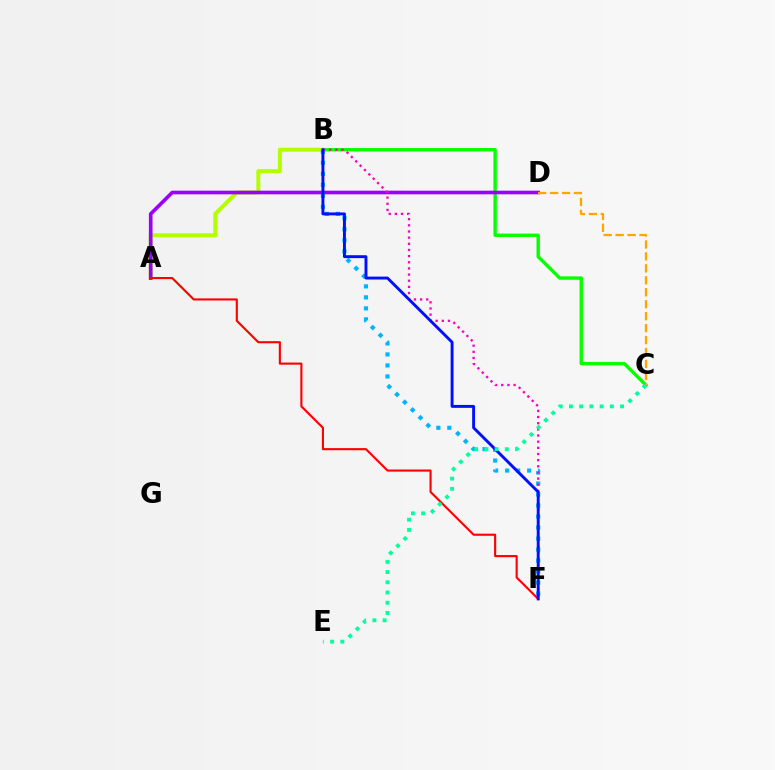{('B', 'C'): [{'color': '#08ff00', 'line_style': 'solid', 'thickness': 2.45}], ('A', 'B'): [{'color': '#b3ff00', 'line_style': 'solid', 'thickness': 2.88}], ('A', 'D'): [{'color': '#9b00ff', 'line_style': 'solid', 'thickness': 2.62}], ('A', 'F'): [{'color': '#ff0000', 'line_style': 'solid', 'thickness': 1.53}], ('B', 'F'): [{'color': '#00b5ff', 'line_style': 'dotted', 'thickness': 2.99}, {'color': '#ff00bd', 'line_style': 'dotted', 'thickness': 1.67}, {'color': '#0010ff', 'line_style': 'solid', 'thickness': 2.1}], ('C', 'E'): [{'color': '#00ff9d', 'line_style': 'dotted', 'thickness': 2.78}], ('C', 'D'): [{'color': '#ffa500', 'line_style': 'dashed', 'thickness': 1.62}]}